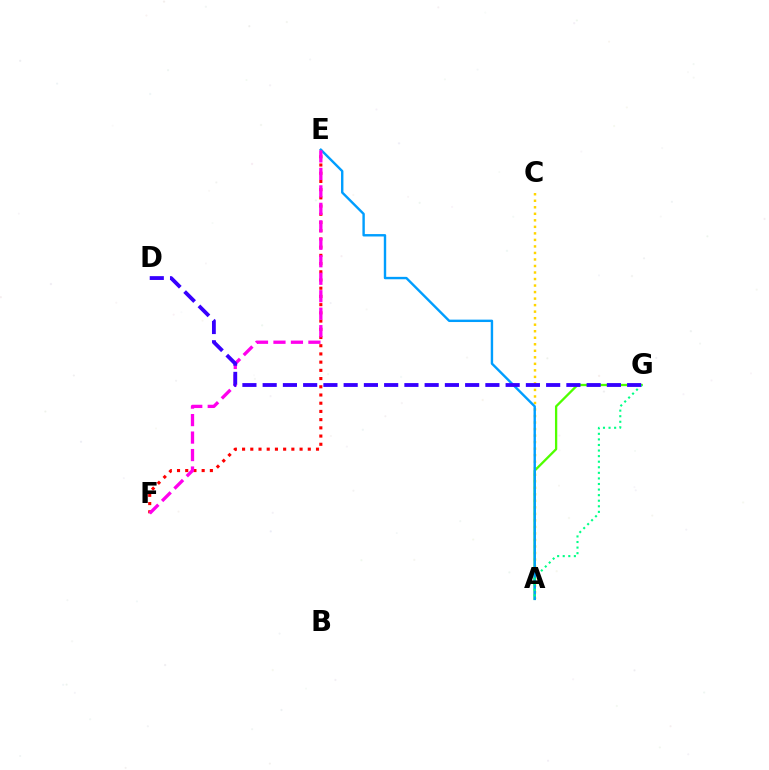{('E', 'F'): [{'color': '#ff0000', 'line_style': 'dotted', 'thickness': 2.23}, {'color': '#ff00ed', 'line_style': 'dashed', 'thickness': 2.37}], ('A', 'C'): [{'color': '#ffd500', 'line_style': 'dotted', 'thickness': 1.77}], ('A', 'G'): [{'color': '#4fff00', 'line_style': 'solid', 'thickness': 1.66}, {'color': '#00ff86', 'line_style': 'dotted', 'thickness': 1.51}], ('A', 'E'): [{'color': '#009eff', 'line_style': 'solid', 'thickness': 1.73}], ('D', 'G'): [{'color': '#3700ff', 'line_style': 'dashed', 'thickness': 2.75}]}